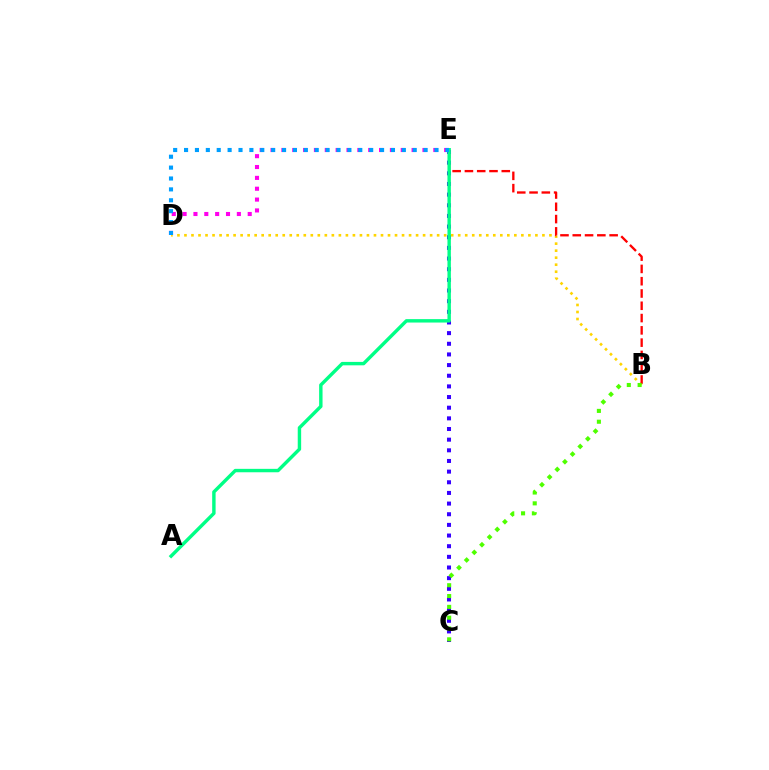{('B', 'D'): [{'color': '#ffd500', 'line_style': 'dotted', 'thickness': 1.91}], ('B', 'E'): [{'color': '#ff0000', 'line_style': 'dashed', 'thickness': 1.67}], ('D', 'E'): [{'color': '#ff00ed', 'line_style': 'dotted', 'thickness': 2.95}, {'color': '#009eff', 'line_style': 'dotted', 'thickness': 2.96}], ('C', 'E'): [{'color': '#3700ff', 'line_style': 'dotted', 'thickness': 2.89}], ('A', 'E'): [{'color': '#00ff86', 'line_style': 'solid', 'thickness': 2.46}], ('B', 'C'): [{'color': '#4fff00', 'line_style': 'dotted', 'thickness': 2.94}]}